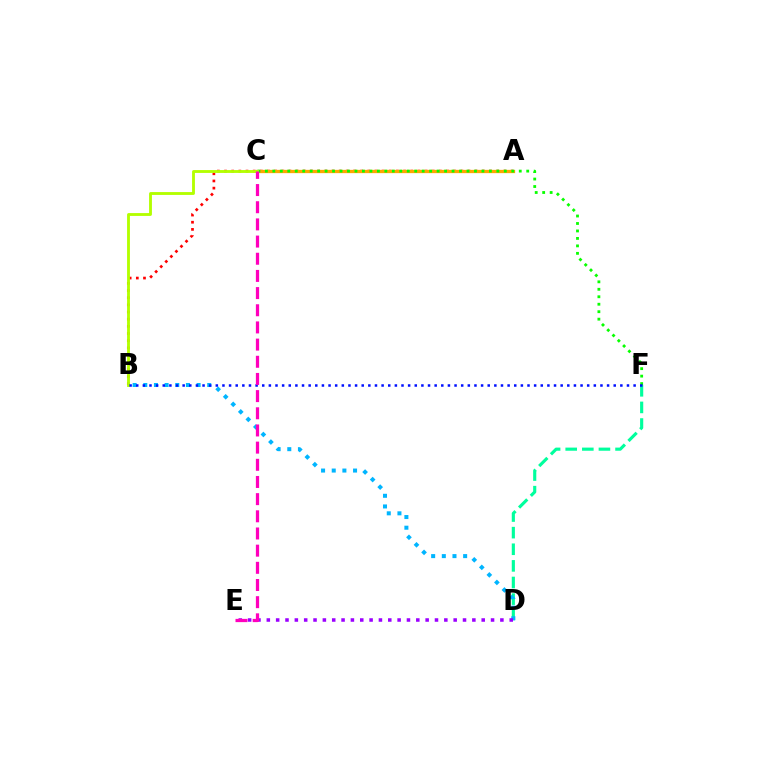{('A', 'B'): [{'color': '#ff0000', 'line_style': 'dotted', 'thickness': 1.95}], ('D', 'F'): [{'color': '#00ff9d', 'line_style': 'dashed', 'thickness': 2.26}], ('B', 'D'): [{'color': '#00b5ff', 'line_style': 'dotted', 'thickness': 2.9}], ('D', 'E'): [{'color': '#9b00ff', 'line_style': 'dotted', 'thickness': 2.54}], ('A', 'C'): [{'color': '#ffa500', 'line_style': 'solid', 'thickness': 2.36}], ('C', 'F'): [{'color': '#08ff00', 'line_style': 'dotted', 'thickness': 2.03}], ('B', 'C'): [{'color': '#b3ff00', 'line_style': 'solid', 'thickness': 2.05}], ('B', 'F'): [{'color': '#0010ff', 'line_style': 'dotted', 'thickness': 1.8}], ('C', 'E'): [{'color': '#ff00bd', 'line_style': 'dashed', 'thickness': 2.33}]}